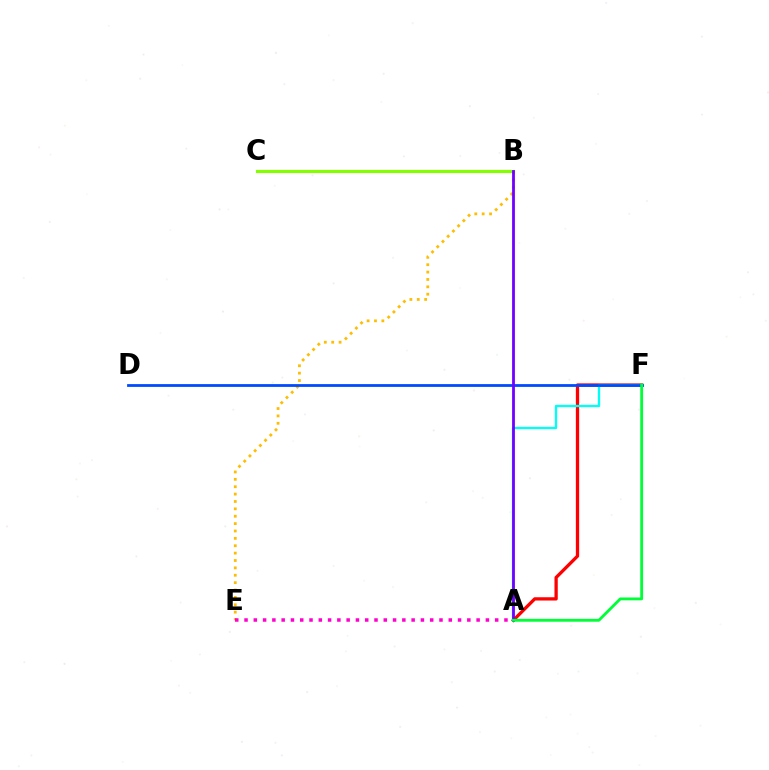{('B', 'E'): [{'color': '#ffbd00', 'line_style': 'dotted', 'thickness': 2.0}], ('A', 'F'): [{'color': '#ff0000', 'line_style': 'solid', 'thickness': 2.36}, {'color': '#00fff6', 'line_style': 'solid', 'thickness': 1.67}, {'color': '#00ff39', 'line_style': 'solid', 'thickness': 2.05}], ('B', 'C'): [{'color': '#84ff00', 'line_style': 'solid', 'thickness': 2.26}], ('D', 'F'): [{'color': '#004bff', 'line_style': 'solid', 'thickness': 2.0}], ('A', 'B'): [{'color': '#7200ff', 'line_style': 'solid', 'thickness': 2.01}], ('A', 'E'): [{'color': '#ff00cf', 'line_style': 'dotted', 'thickness': 2.52}]}